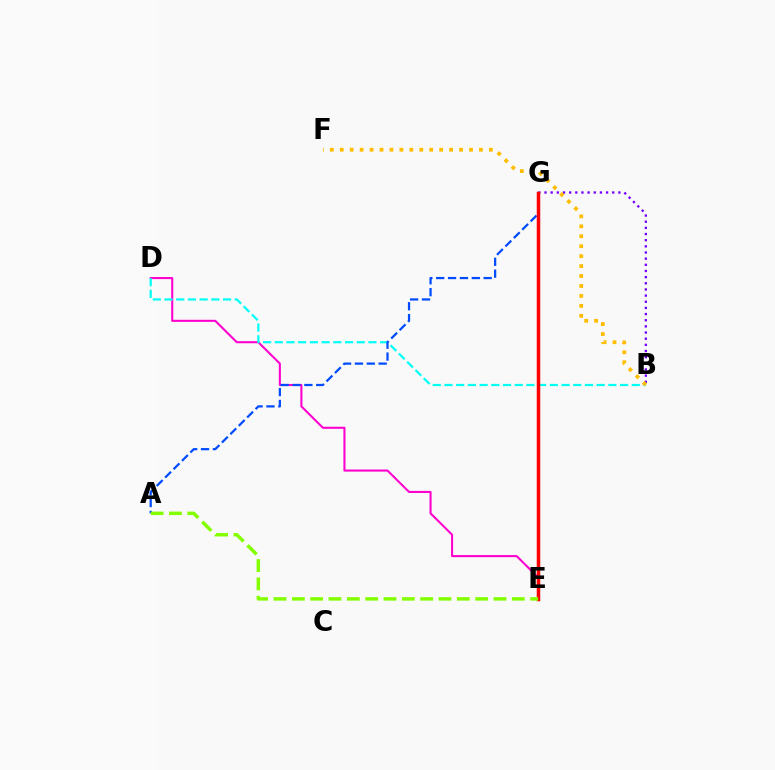{('D', 'E'): [{'color': '#ff00cf', 'line_style': 'solid', 'thickness': 1.5}], ('B', 'G'): [{'color': '#7200ff', 'line_style': 'dotted', 'thickness': 1.67}], ('B', 'D'): [{'color': '#00fff6', 'line_style': 'dashed', 'thickness': 1.59}], ('B', 'F'): [{'color': '#ffbd00', 'line_style': 'dotted', 'thickness': 2.7}], ('A', 'G'): [{'color': '#004bff', 'line_style': 'dashed', 'thickness': 1.61}], ('E', 'G'): [{'color': '#00ff39', 'line_style': 'solid', 'thickness': 2.13}, {'color': '#ff0000', 'line_style': 'solid', 'thickness': 2.52}], ('A', 'E'): [{'color': '#84ff00', 'line_style': 'dashed', 'thickness': 2.49}]}